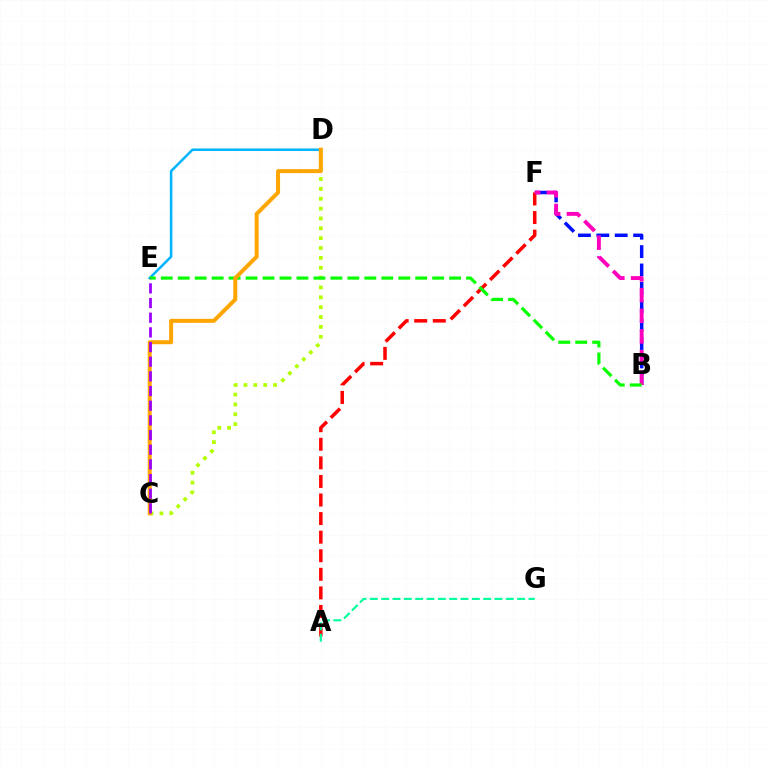{('B', 'F'): [{'color': '#0010ff', 'line_style': 'dashed', 'thickness': 2.5}, {'color': '#ff00bd', 'line_style': 'dashed', 'thickness': 2.81}], ('A', 'F'): [{'color': '#ff0000', 'line_style': 'dashed', 'thickness': 2.52}], ('C', 'D'): [{'color': '#b3ff00', 'line_style': 'dotted', 'thickness': 2.68}, {'color': '#ffa500', 'line_style': 'solid', 'thickness': 2.87}], ('A', 'G'): [{'color': '#00ff9d', 'line_style': 'dashed', 'thickness': 1.54}], ('D', 'E'): [{'color': '#00b5ff', 'line_style': 'solid', 'thickness': 1.82}], ('B', 'E'): [{'color': '#08ff00', 'line_style': 'dashed', 'thickness': 2.3}], ('C', 'E'): [{'color': '#9b00ff', 'line_style': 'dashed', 'thickness': 1.99}]}